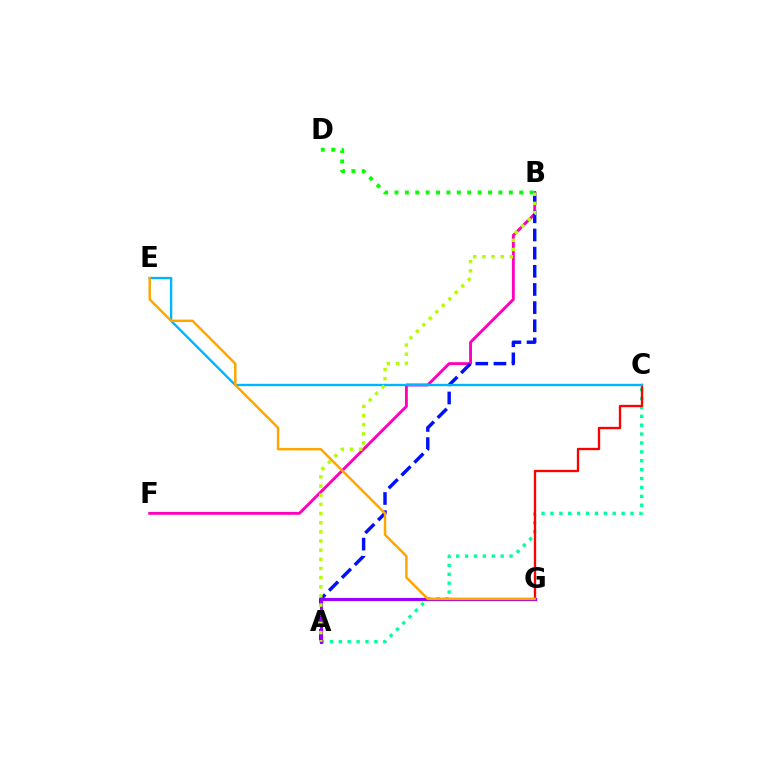{('A', 'C'): [{'color': '#00ff9d', 'line_style': 'dotted', 'thickness': 2.42}], ('C', 'G'): [{'color': '#ff0000', 'line_style': 'solid', 'thickness': 1.68}], ('B', 'F'): [{'color': '#ff00bd', 'line_style': 'solid', 'thickness': 2.08}], ('A', 'B'): [{'color': '#0010ff', 'line_style': 'dashed', 'thickness': 2.47}, {'color': '#b3ff00', 'line_style': 'dotted', 'thickness': 2.49}], ('A', 'G'): [{'color': '#9b00ff', 'line_style': 'solid', 'thickness': 2.27}], ('C', 'E'): [{'color': '#00b5ff', 'line_style': 'solid', 'thickness': 1.71}], ('B', 'D'): [{'color': '#08ff00', 'line_style': 'dotted', 'thickness': 2.82}], ('E', 'G'): [{'color': '#ffa500', 'line_style': 'solid', 'thickness': 1.77}]}